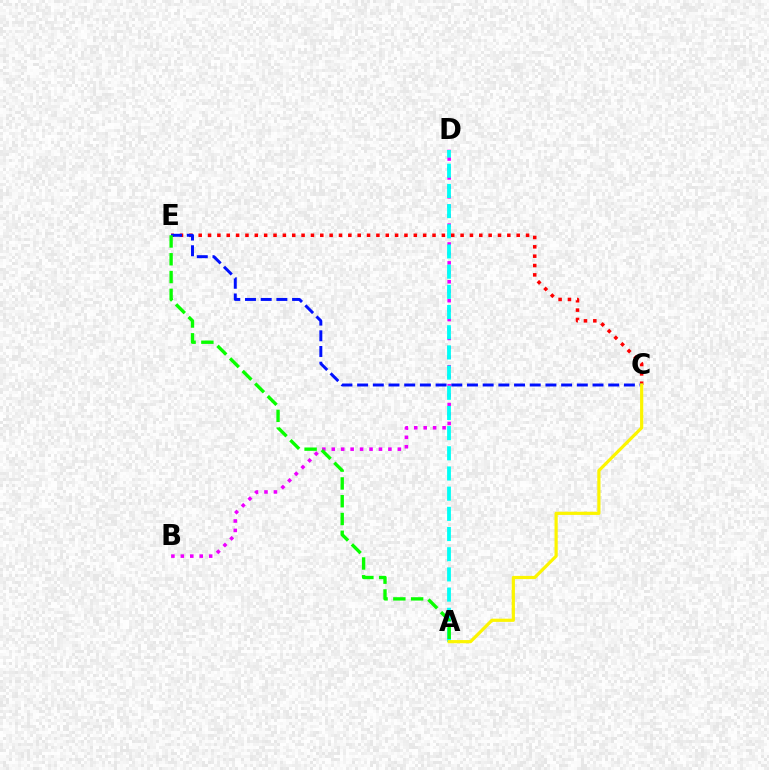{('C', 'E'): [{'color': '#ff0000', 'line_style': 'dotted', 'thickness': 2.54}, {'color': '#0010ff', 'line_style': 'dashed', 'thickness': 2.13}], ('B', 'D'): [{'color': '#ee00ff', 'line_style': 'dotted', 'thickness': 2.57}], ('A', 'D'): [{'color': '#00fff6', 'line_style': 'dashed', 'thickness': 2.74}], ('A', 'E'): [{'color': '#08ff00', 'line_style': 'dashed', 'thickness': 2.42}], ('A', 'C'): [{'color': '#fcf500', 'line_style': 'solid', 'thickness': 2.31}]}